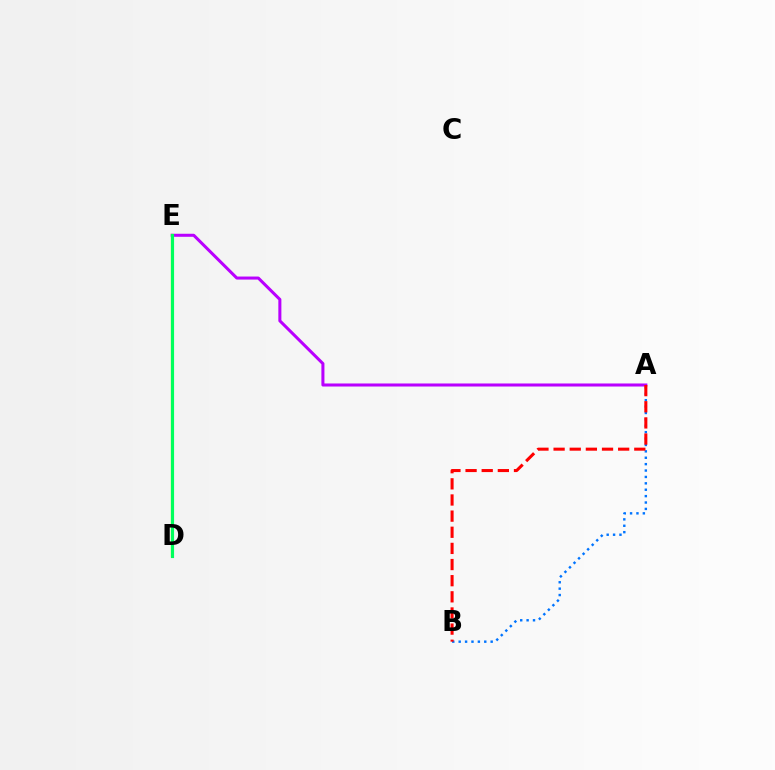{('A', 'B'): [{'color': '#0074ff', 'line_style': 'dotted', 'thickness': 1.74}, {'color': '#ff0000', 'line_style': 'dashed', 'thickness': 2.19}], ('D', 'E'): [{'color': '#d1ff00', 'line_style': 'solid', 'thickness': 1.62}, {'color': '#00ff5c', 'line_style': 'solid', 'thickness': 2.26}], ('A', 'E'): [{'color': '#b900ff', 'line_style': 'solid', 'thickness': 2.19}]}